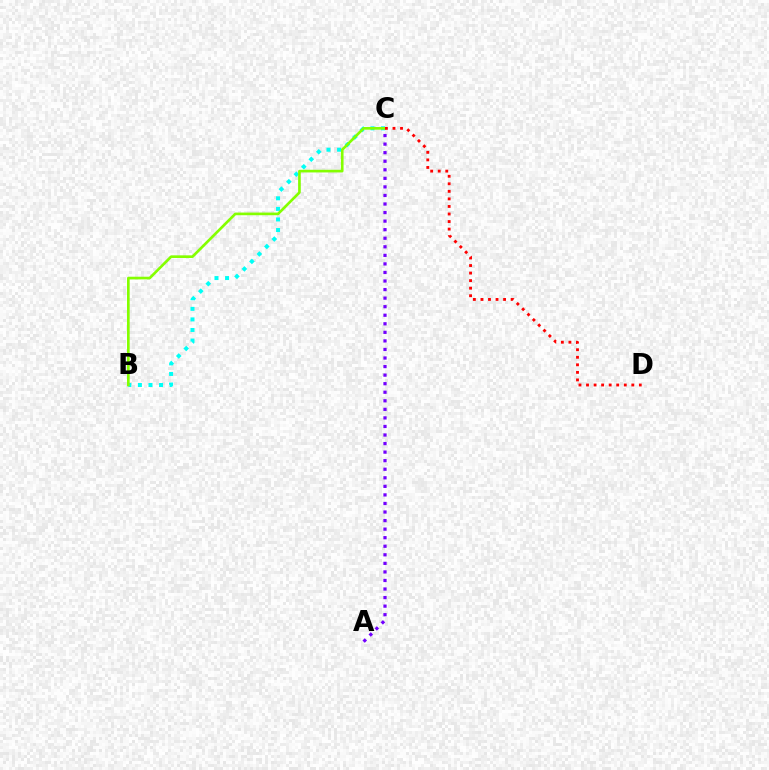{('B', 'C'): [{'color': '#00fff6', 'line_style': 'dotted', 'thickness': 2.87}, {'color': '#84ff00', 'line_style': 'solid', 'thickness': 1.92}], ('A', 'C'): [{'color': '#7200ff', 'line_style': 'dotted', 'thickness': 2.32}], ('C', 'D'): [{'color': '#ff0000', 'line_style': 'dotted', 'thickness': 2.05}]}